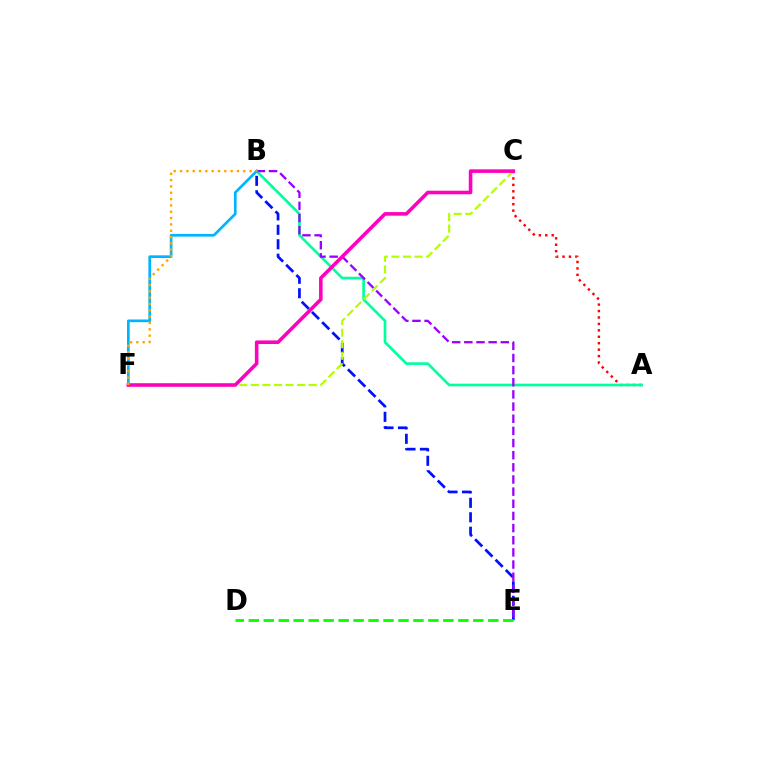{('A', 'C'): [{'color': '#ff0000', 'line_style': 'dotted', 'thickness': 1.75}], ('A', 'B'): [{'color': '#00ff9d', 'line_style': 'solid', 'thickness': 1.91}], ('B', 'E'): [{'color': '#0010ff', 'line_style': 'dashed', 'thickness': 1.96}, {'color': '#9b00ff', 'line_style': 'dashed', 'thickness': 1.65}], ('C', 'F'): [{'color': '#b3ff00', 'line_style': 'dashed', 'thickness': 1.57}, {'color': '#ff00bd', 'line_style': 'solid', 'thickness': 2.58}], ('D', 'E'): [{'color': '#08ff00', 'line_style': 'dashed', 'thickness': 2.03}], ('B', 'F'): [{'color': '#00b5ff', 'line_style': 'solid', 'thickness': 1.94}, {'color': '#ffa500', 'line_style': 'dotted', 'thickness': 1.72}]}